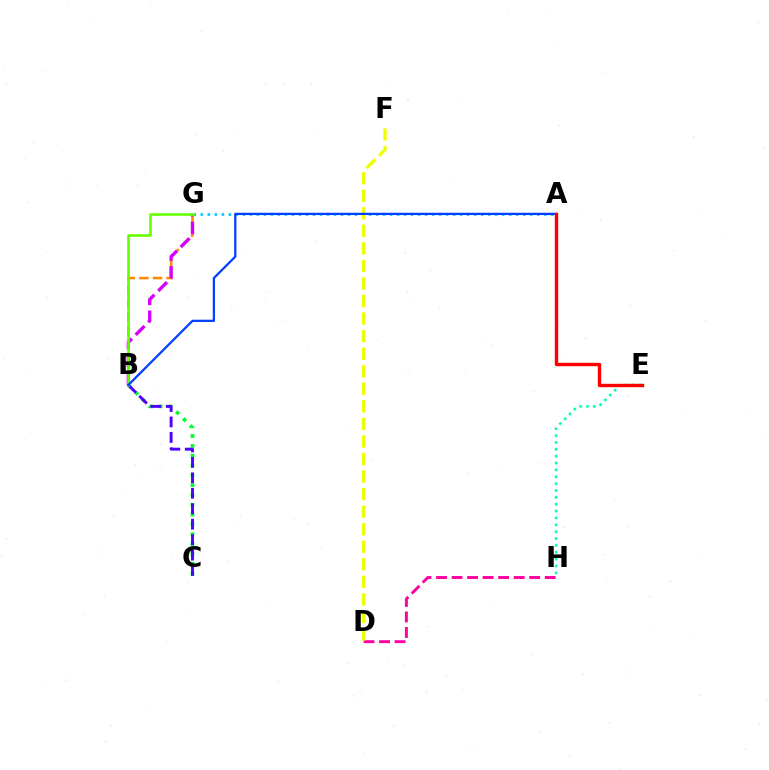{('B', 'G'): [{'color': '#ff8800', 'line_style': 'dashed', 'thickness': 1.85}, {'color': '#d600ff', 'line_style': 'dashed', 'thickness': 2.41}, {'color': '#66ff00', 'line_style': 'solid', 'thickness': 1.89}], ('D', 'H'): [{'color': '#ff00a0', 'line_style': 'dashed', 'thickness': 2.11}], ('A', 'G'): [{'color': '#00c7ff', 'line_style': 'dotted', 'thickness': 1.9}], ('B', 'C'): [{'color': '#00ff27', 'line_style': 'dotted', 'thickness': 2.67}, {'color': '#4f00ff', 'line_style': 'dashed', 'thickness': 2.1}], ('E', 'H'): [{'color': '#00ffaf', 'line_style': 'dotted', 'thickness': 1.86}], ('D', 'F'): [{'color': '#eeff00', 'line_style': 'dashed', 'thickness': 2.38}], ('A', 'B'): [{'color': '#003fff', 'line_style': 'solid', 'thickness': 1.63}], ('A', 'E'): [{'color': '#ff0000', 'line_style': 'solid', 'thickness': 2.44}]}